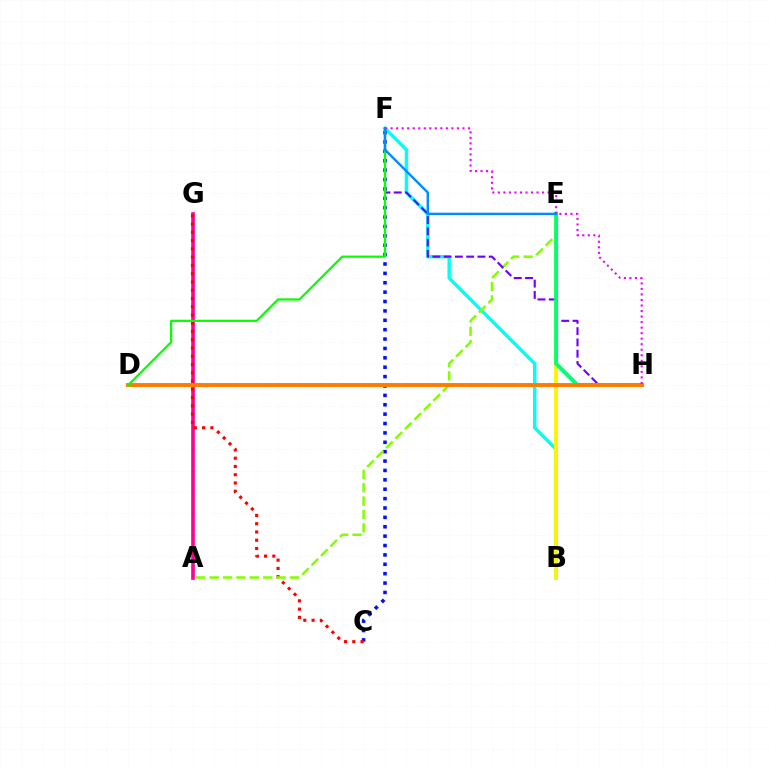{('B', 'F'): [{'color': '#00fff6', 'line_style': 'solid', 'thickness': 2.47}], ('C', 'F'): [{'color': '#0010ff', 'line_style': 'dotted', 'thickness': 2.55}], ('A', 'G'): [{'color': '#ff0094', 'line_style': 'solid', 'thickness': 2.62}], ('B', 'E'): [{'color': '#fcf500', 'line_style': 'solid', 'thickness': 2.73}], ('C', 'G'): [{'color': '#ff0000', 'line_style': 'dotted', 'thickness': 2.24}], ('A', 'E'): [{'color': '#84ff00', 'line_style': 'dashed', 'thickness': 1.82}], ('F', 'H'): [{'color': '#7200ff', 'line_style': 'dashed', 'thickness': 1.53}, {'color': '#ee00ff', 'line_style': 'dotted', 'thickness': 1.5}], ('E', 'H'): [{'color': '#00ff74', 'line_style': 'solid', 'thickness': 2.83}], ('D', 'H'): [{'color': '#ff7c00', 'line_style': 'solid', 'thickness': 2.82}], ('D', 'F'): [{'color': '#08ff00', 'line_style': 'solid', 'thickness': 1.6}], ('E', 'F'): [{'color': '#008cff', 'line_style': 'solid', 'thickness': 1.73}]}